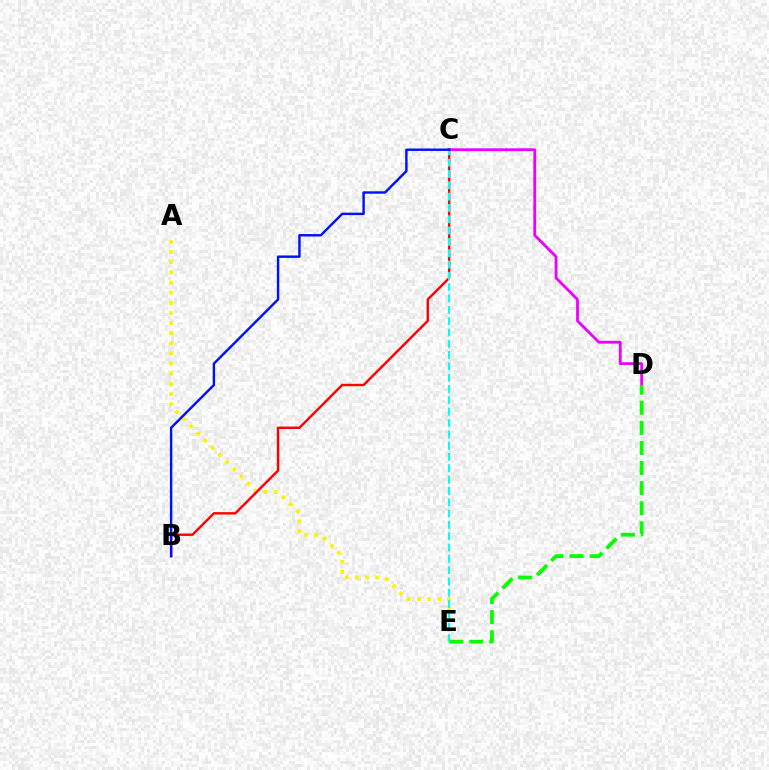{('A', 'E'): [{'color': '#fcf500', 'line_style': 'dotted', 'thickness': 2.76}], ('C', 'D'): [{'color': '#ee00ff', 'line_style': 'solid', 'thickness': 2.01}], ('B', 'C'): [{'color': '#ff0000', 'line_style': 'solid', 'thickness': 1.73}, {'color': '#0010ff', 'line_style': 'solid', 'thickness': 1.74}], ('D', 'E'): [{'color': '#08ff00', 'line_style': 'dashed', 'thickness': 2.73}], ('C', 'E'): [{'color': '#00fff6', 'line_style': 'dashed', 'thickness': 1.54}]}